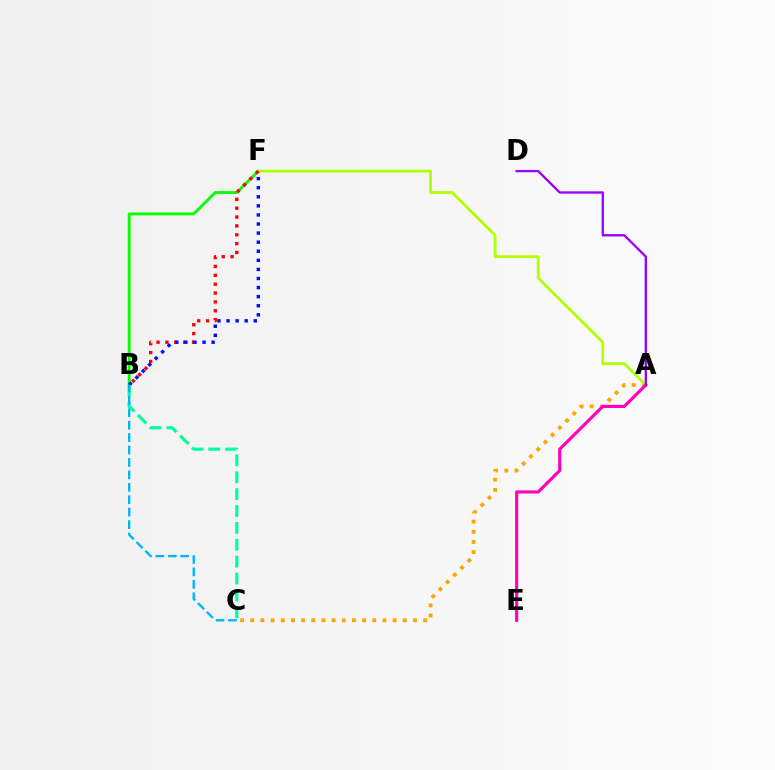{('A', 'C'): [{'color': '#ffa500', 'line_style': 'dotted', 'thickness': 2.76}], ('B', 'F'): [{'color': '#08ff00', 'line_style': 'solid', 'thickness': 2.08}, {'color': '#ff0000', 'line_style': 'dotted', 'thickness': 2.41}, {'color': '#0010ff', 'line_style': 'dotted', 'thickness': 2.47}], ('A', 'F'): [{'color': '#b3ff00', 'line_style': 'solid', 'thickness': 2.02}], ('A', 'E'): [{'color': '#ff00bd', 'line_style': 'solid', 'thickness': 2.25}], ('B', 'C'): [{'color': '#00ff9d', 'line_style': 'dashed', 'thickness': 2.29}, {'color': '#00b5ff', 'line_style': 'dashed', 'thickness': 1.69}], ('A', 'D'): [{'color': '#9b00ff', 'line_style': 'solid', 'thickness': 1.68}]}